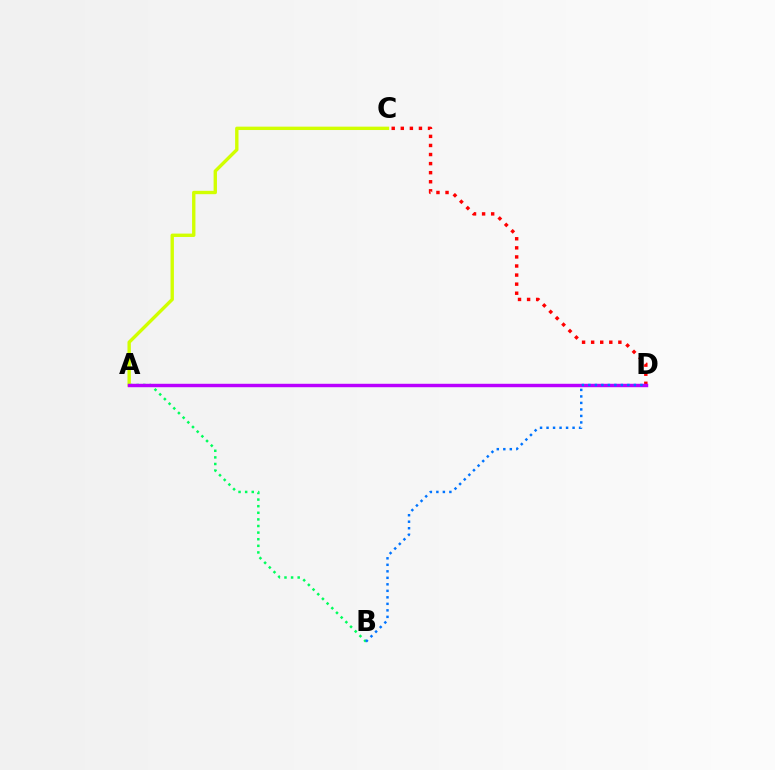{('A', 'B'): [{'color': '#00ff5c', 'line_style': 'dotted', 'thickness': 1.8}], ('A', 'C'): [{'color': '#d1ff00', 'line_style': 'solid', 'thickness': 2.43}], ('C', 'D'): [{'color': '#ff0000', 'line_style': 'dotted', 'thickness': 2.47}], ('A', 'D'): [{'color': '#b900ff', 'line_style': 'solid', 'thickness': 2.47}], ('B', 'D'): [{'color': '#0074ff', 'line_style': 'dotted', 'thickness': 1.77}]}